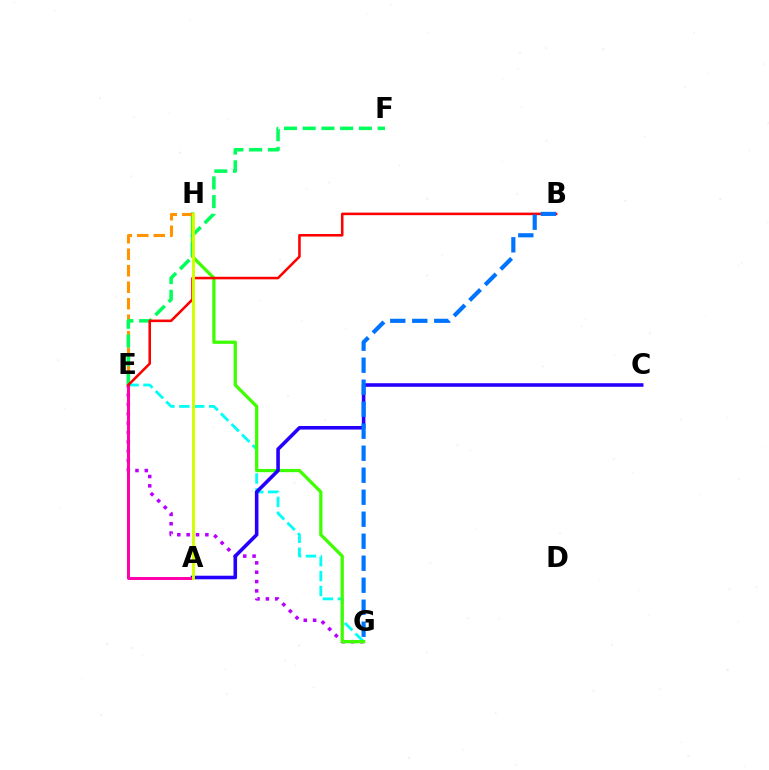{('E', 'G'): [{'color': '#b900ff', 'line_style': 'dotted', 'thickness': 2.54}, {'color': '#00fff6', 'line_style': 'dashed', 'thickness': 2.03}], ('G', 'H'): [{'color': '#3dff00', 'line_style': 'solid', 'thickness': 2.34}], ('A', 'C'): [{'color': '#2500ff', 'line_style': 'solid', 'thickness': 2.58}], ('E', 'H'): [{'color': '#ff9400', 'line_style': 'dashed', 'thickness': 2.24}], ('A', 'E'): [{'color': '#ff00ac', 'line_style': 'solid', 'thickness': 2.14}], ('E', 'F'): [{'color': '#00ff5c', 'line_style': 'dashed', 'thickness': 2.54}], ('B', 'E'): [{'color': '#ff0000', 'line_style': 'solid', 'thickness': 1.84}], ('B', 'G'): [{'color': '#0074ff', 'line_style': 'dashed', 'thickness': 2.99}], ('A', 'H'): [{'color': '#d1ff00', 'line_style': 'solid', 'thickness': 2.11}]}